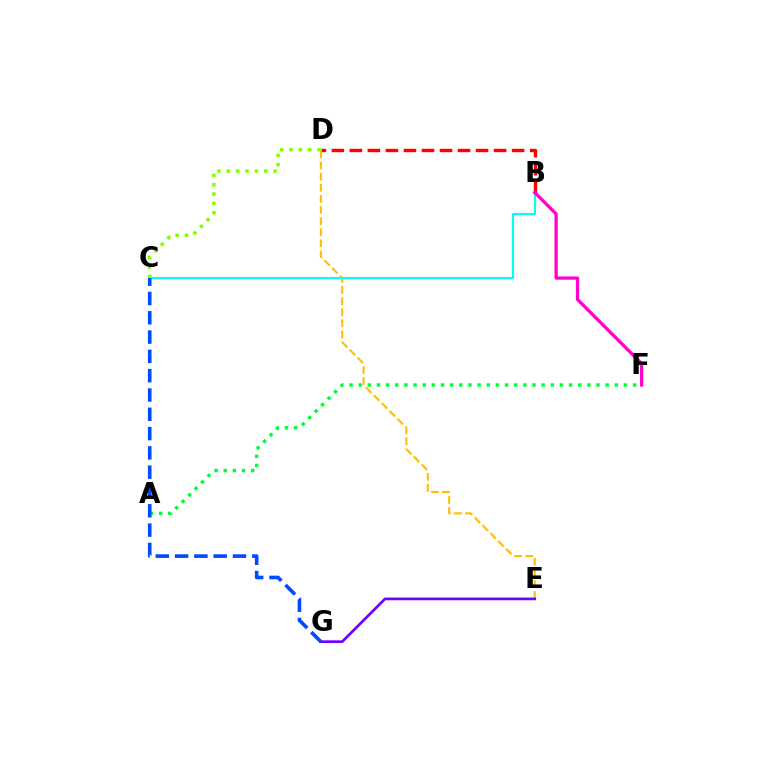{('A', 'F'): [{'color': '#00ff39', 'line_style': 'dotted', 'thickness': 2.49}], ('B', 'D'): [{'color': '#ff0000', 'line_style': 'dashed', 'thickness': 2.45}], ('D', 'E'): [{'color': '#ffbd00', 'line_style': 'dashed', 'thickness': 1.51}], ('B', 'C'): [{'color': '#00fff6', 'line_style': 'solid', 'thickness': 1.51}], ('E', 'G'): [{'color': '#7200ff', 'line_style': 'solid', 'thickness': 1.94}], ('C', 'D'): [{'color': '#84ff00', 'line_style': 'dotted', 'thickness': 2.54}], ('C', 'G'): [{'color': '#004bff', 'line_style': 'dashed', 'thickness': 2.62}], ('B', 'F'): [{'color': '#ff00cf', 'line_style': 'solid', 'thickness': 2.34}]}